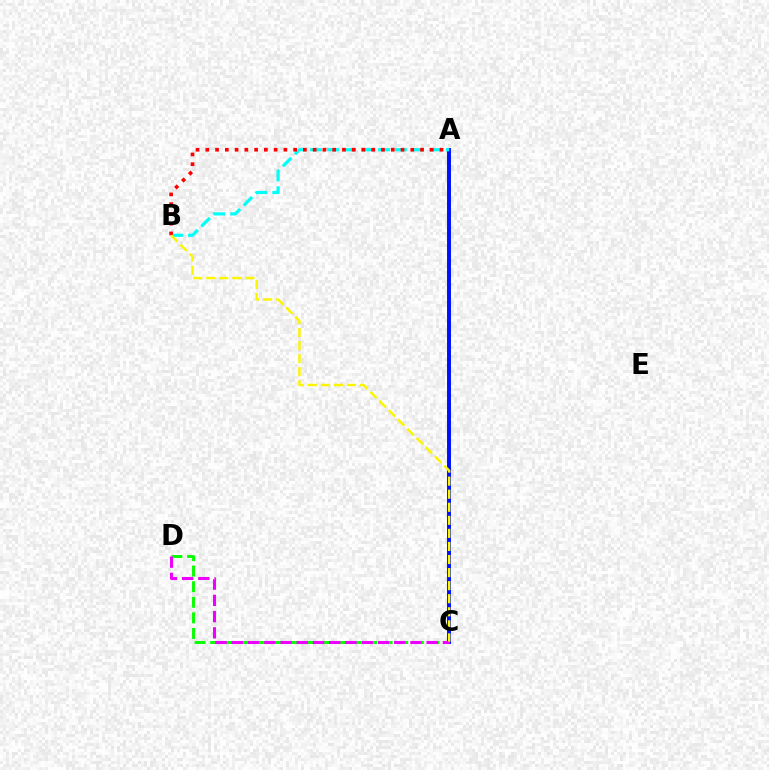{('A', 'C'): [{'color': '#0010ff', 'line_style': 'solid', 'thickness': 2.85}], ('A', 'B'): [{'color': '#00fff6', 'line_style': 'dashed', 'thickness': 2.31}, {'color': '#ff0000', 'line_style': 'dotted', 'thickness': 2.65}], ('C', 'D'): [{'color': '#08ff00', 'line_style': 'dashed', 'thickness': 2.12}, {'color': '#ee00ff', 'line_style': 'dashed', 'thickness': 2.21}], ('B', 'C'): [{'color': '#fcf500', 'line_style': 'dashed', 'thickness': 1.77}]}